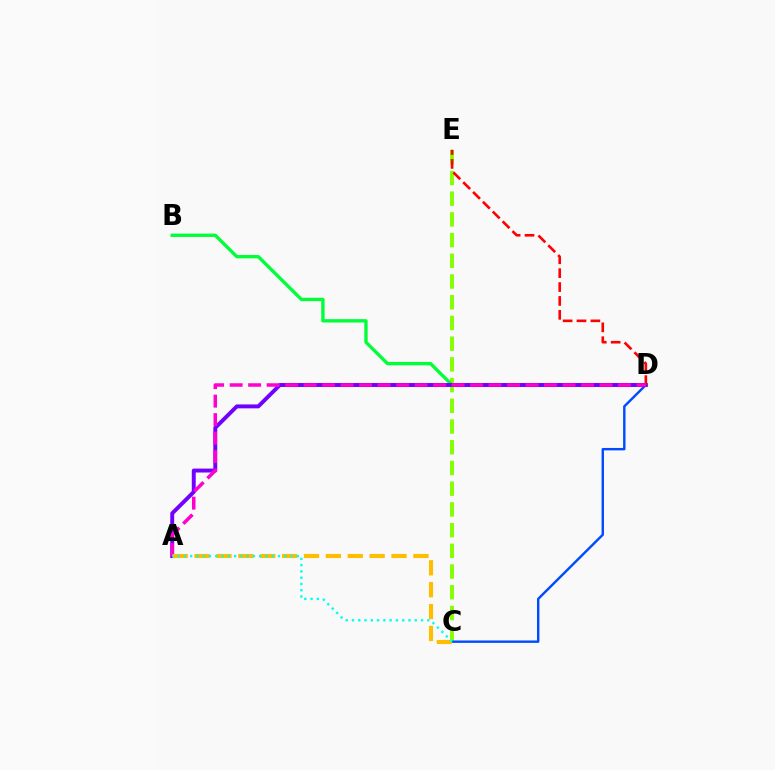{('C', 'E'): [{'color': '#84ff00', 'line_style': 'dashed', 'thickness': 2.81}], ('B', 'D'): [{'color': '#00ff39', 'line_style': 'solid', 'thickness': 2.41}], ('C', 'D'): [{'color': '#004bff', 'line_style': 'solid', 'thickness': 1.74}], ('A', 'D'): [{'color': '#7200ff', 'line_style': 'solid', 'thickness': 2.83}, {'color': '#ff00cf', 'line_style': 'dashed', 'thickness': 2.51}], ('D', 'E'): [{'color': '#ff0000', 'line_style': 'dashed', 'thickness': 1.89}], ('A', 'C'): [{'color': '#ffbd00', 'line_style': 'dashed', 'thickness': 2.97}, {'color': '#00fff6', 'line_style': 'dotted', 'thickness': 1.71}]}